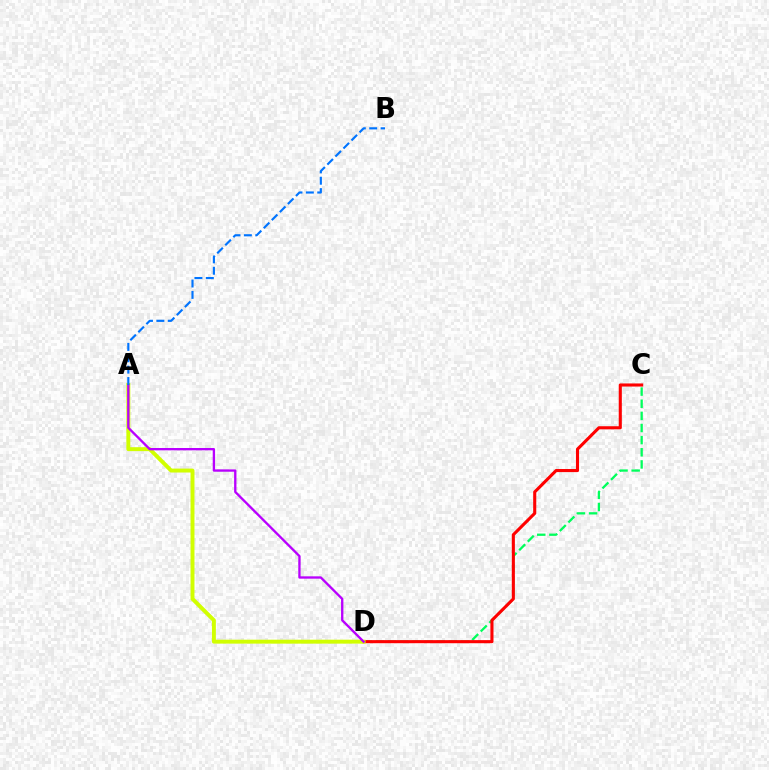{('C', 'D'): [{'color': '#00ff5c', 'line_style': 'dashed', 'thickness': 1.65}, {'color': '#ff0000', 'line_style': 'solid', 'thickness': 2.23}], ('A', 'D'): [{'color': '#d1ff00', 'line_style': 'solid', 'thickness': 2.83}, {'color': '#b900ff', 'line_style': 'solid', 'thickness': 1.68}], ('A', 'B'): [{'color': '#0074ff', 'line_style': 'dashed', 'thickness': 1.55}]}